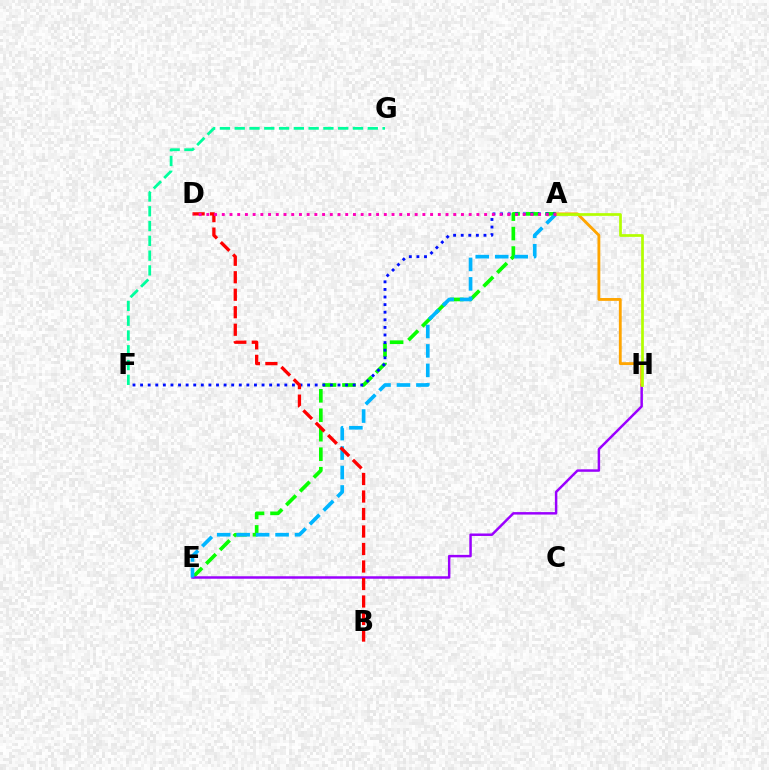{('A', 'E'): [{'color': '#08ff00', 'line_style': 'dashed', 'thickness': 2.65}, {'color': '#00b5ff', 'line_style': 'dashed', 'thickness': 2.64}], ('A', 'F'): [{'color': '#0010ff', 'line_style': 'dotted', 'thickness': 2.06}], ('E', 'H'): [{'color': '#9b00ff', 'line_style': 'solid', 'thickness': 1.78}], ('A', 'H'): [{'color': '#ffa500', 'line_style': 'solid', 'thickness': 2.05}, {'color': '#b3ff00', 'line_style': 'solid', 'thickness': 1.95}], ('B', 'D'): [{'color': '#ff0000', 'line_style': 'dashed', 'thickness': 2.38}], ('F', 'G'): [{'color': '#00ff9d', 'line_style': 'dashed', 'thickness': 2.01}], ('A', 'D'): [{'color': '#ff00bd', 'line_style': 'dotted', 'thickness': 2.1}]}